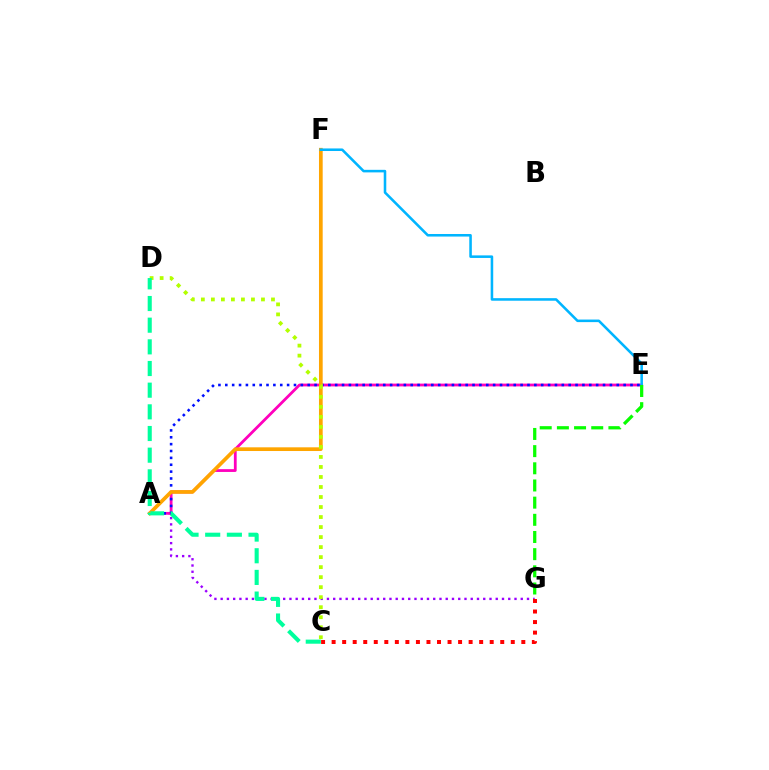{('A', 'G'): [{'color': '#9b00ff', 'line_style': 'dotted', 'thickness': 1.7}], ('A', 'E'): [{'color': '#ff00bd', 'line_style': 'solid', 'thickness': 2.01}, {'color': '#0010ff', 'line_style': 'dotted', 'thickness': 1.87}], ('A', 'F'): [{'color': '#ffa500', 'line_style': 'solid', 'thickness': 2.67}], ('C', 'D'): [{'color': '#b3ff00', 'line_style': 'dotted', 'thickness': 2.72}, {'color': '#00ff9d', 'line_style': 'dashed', 'thickness': 2.94}], ('E', 'F'): [{'color': '#00b5ff', 'line_style': 'solid', 'thickness': 1.84}], ('C', 'G'): [{'color': '#ff0000', 'line_style': 'dotted', 'thickness': 2.86}], ('E', 'G'): [{'color': '#08ff00', 'line_style': 'dashed', 'thickness': 2.33}]}